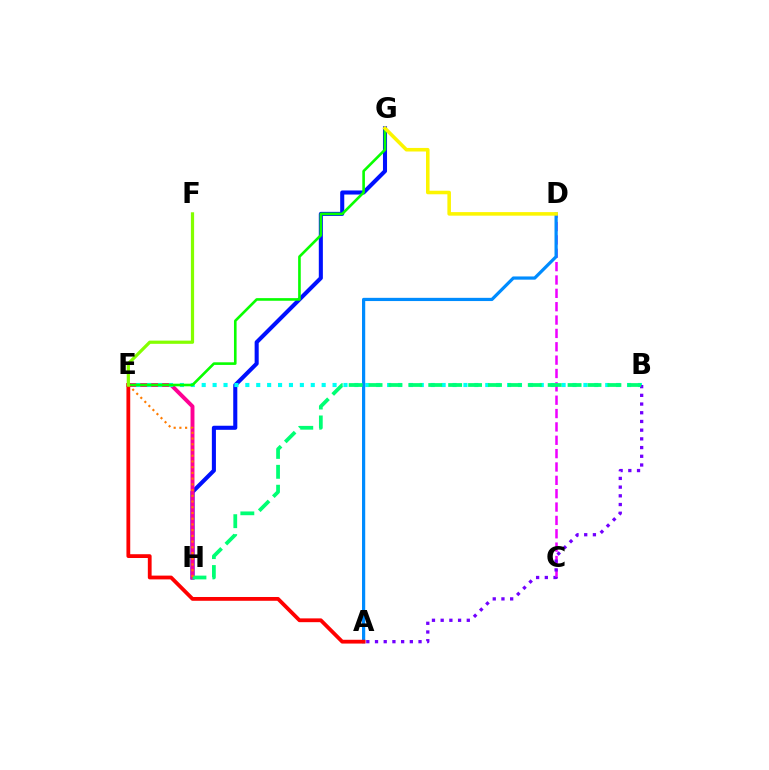{('G', 'H'): [{'color': '#0010ff', 'line_style': 'solid', 'thickness': 2.93}], ('E', 'H'): [{'color': '#ff0094', 'line_style': 'solid', 'thickness': 2.82}, {'color': '#ff7c00', 'line_style': 'dotted', 'thickness': 1.56}], ('C', 'D'): [{'color': '#ee00ff', 'line_style': 'dashed', 'thickness': 1.81}], ('B', 'E'): [{'color': '#00fff6', 'line_style': 'dotted', 'thickness': 2.96}], ('A', 'B'): [{'color': '#7200ff', 'line_style': 'dotted', 'thickness': 2.37}], ('A', 'D'): [{'color': '#008cff', 'line_style': 'solid', 'thickness': 2.31}], ('B', 'H'): [{'color': '#00ff74', 'line_style': 'dashed', 'thickness': 2.7}], ('A', 'E'): [{'color': '#ff0000', 'line_style': 'solid', 'thickness': 2.73}], ('E', 'G'): [{'color': '#08ff00', 'line_style': 'solid', 'thickness': 1.89}], ('D', 'G'): [{'color': '#fcf500', 'line_style': 'solid', 'thickness': 2.56}], ('E', 'F'): [{'color': '#84ff00', 'line_style': 'solid', 'thickness': 2.31}]}